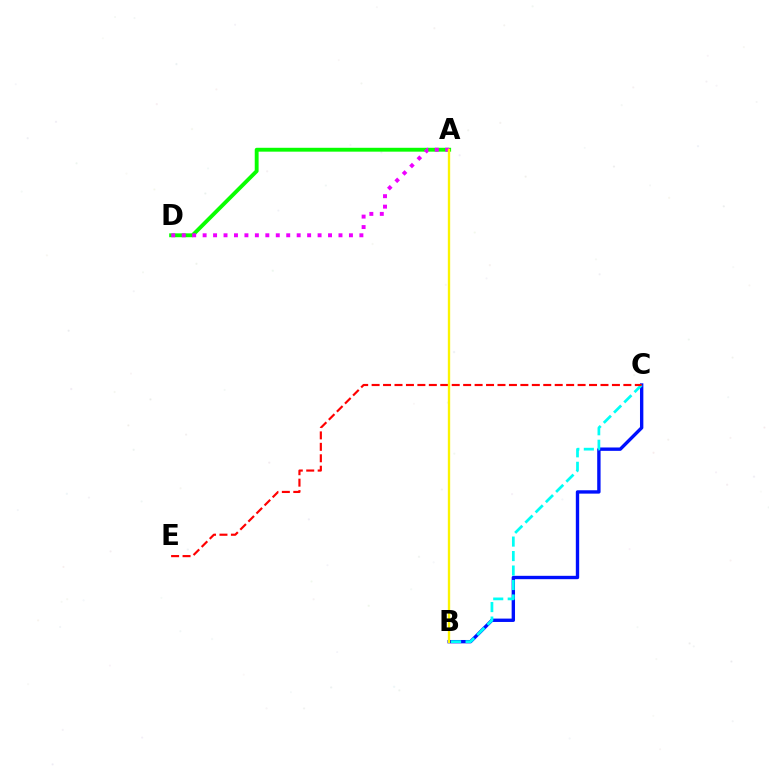{('B', 'C'): [{'color': '#0010ff', 'line_style': 'solid', 'thickness': 2.42}, {'color': '#00fff6', 'line_style': 'dashed', 'thickness': 1.97}], ('C', 'E'): [{'color': '#ff0000', 'line_style': 'dashed', 'thickness': 1.55}], ('A', 'D'): [{'color': '#08ff00', 'line_style': 'solid', 'thickness': 2.78}, {'color': '#ee00ff', 'line_style': 'dotted', 'thickness': 2.84}], ('A', 'B'): [{'color': '#fcf500', 'line_style': 'solid', 'thickness': 1.69}]}